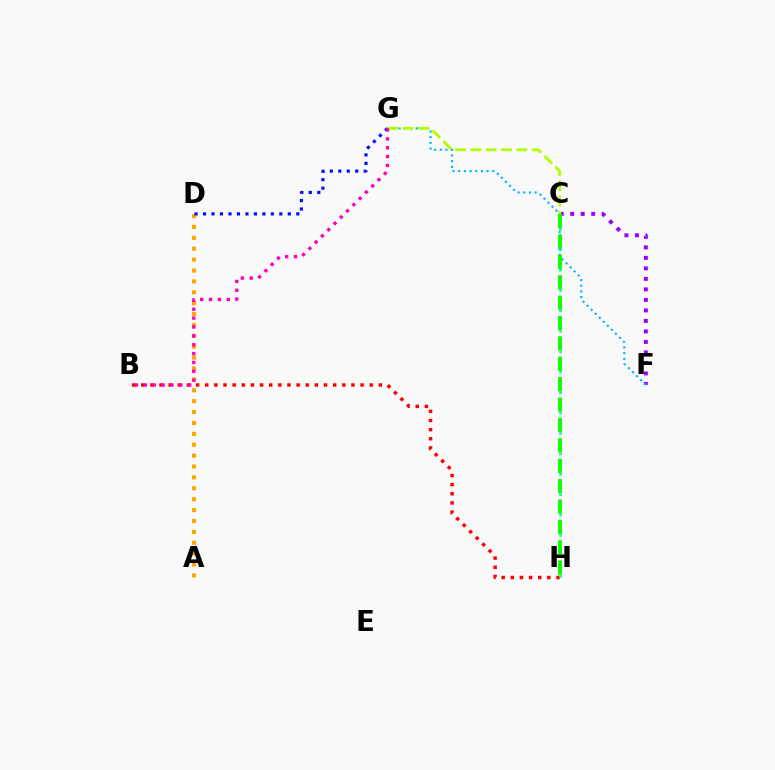{('B', 'H'): [{'color': '#ff0000', 'line_style': 'dotted', 'thickness': 2.48}], ('C', 'F'): [{'color': '#9b00ff', 'line_style': 'dotted', 'thickness': 2.85}], ('C', 'H'): [{'color': '#00ff9d', 'line_style': 'dotted', 'thickness': 1.85}, {'color': '#08ff00', 'line_style': 'dashed', 'thickness': 2.77}], ('A', 'D'): [{'color': '#ffa500', 'line_style': 'dotted', 'thickness': 2.96}], ('F', 'G'): [{'color': '#00b5ff', 'line_style': 'dotted', 'thickness': 1.54}], ('C', 'G'): [{'color': '#b3ff00', 'line_style': 'dashed', 'thickness': 2.08}], ('D', 'G'): [{'color': '#0010ff', 'line_style': 'dotted', 'thickness': 2.3}], ('B', 'G'): [{'color': '#ff00bd', 'line_style': 'dotted', 'thickness': 2.41}]}